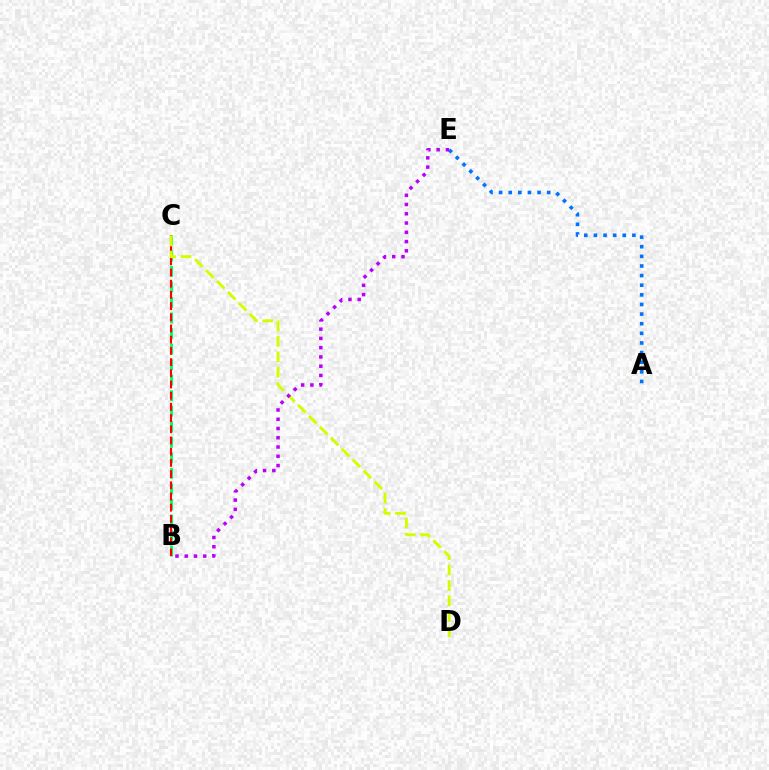{('A', 'E'): [{'color': '#0074ff', 'line_style': 'dotted', 'thickness': 2.61}], ('B', 'C'): [{'color': '#00ff5c', 'line_style': 'dashed', 'thickness': 2.11}, {'color': '#ff0000', 'line_style': 'dashed', 'thickness': 1.52}], ('C', 'D'): [{'color': '#d1ff00', 'line_style': 'dashed', 'thickness': 2.1}], ('B', 'E'): [{'color': '#b900ff', 'line_style': 'dotted', 'thickness': 2.51}]}